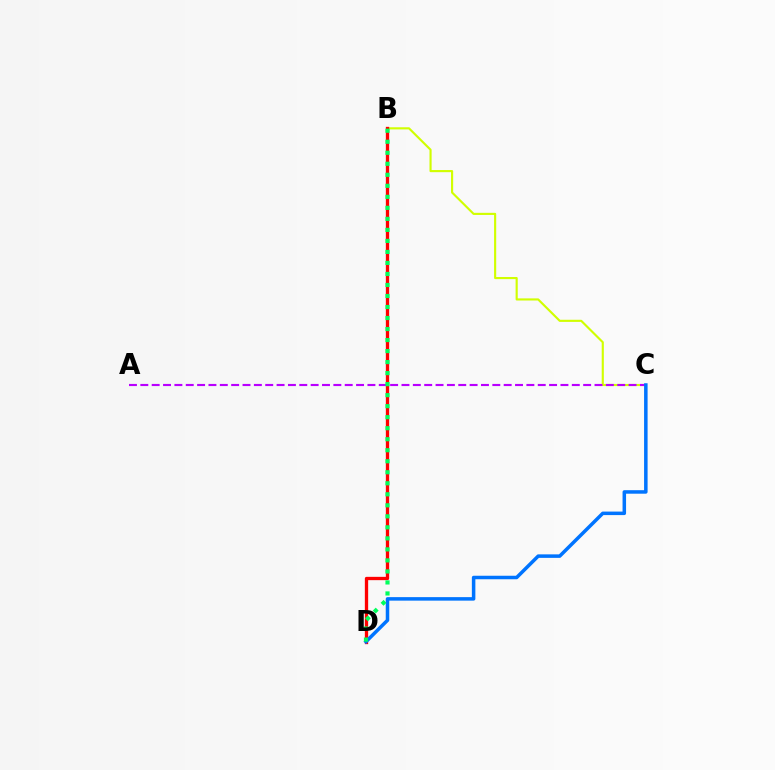{('B', 'C'): [{'color': '#d1ff00', 'line_style': 'solid', 'thickness': 1.54}], ('B', 'D'): [{'color': '#ff0000', 'line_style': 'solid', 'thickness': 2.39}, {'color': '#00ff5c', 'line_style': 'dotted', 'thickness': 2.99}], ('A', 'C'): [{'color': '#b900ff', 'line_style': 'dashed', 'thickness': 1.54}], ('C', 'D'): [{'color': '#0074ff', 'line_style': 'solid', 'thickness': 2.53}]}